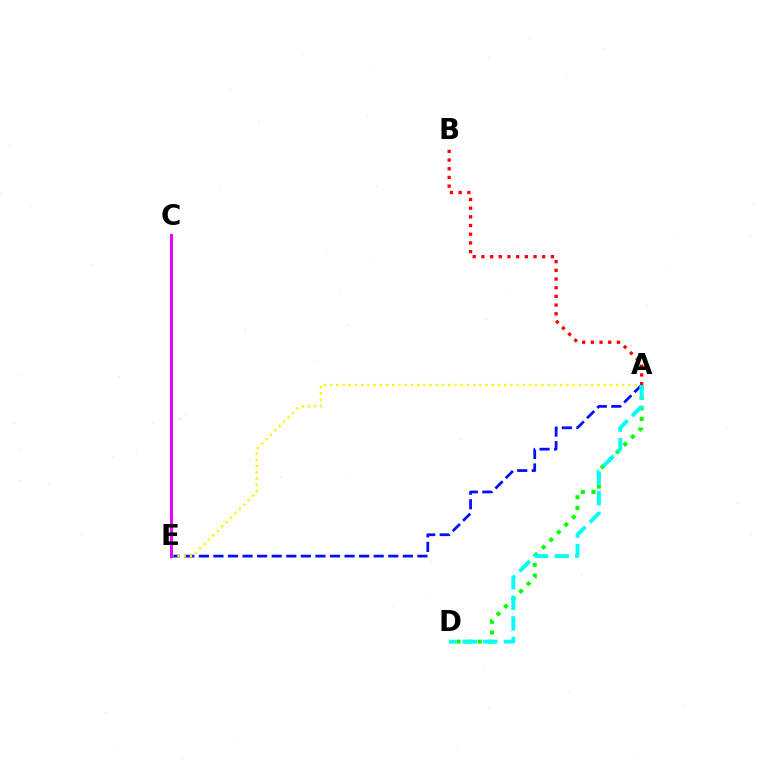{('A', 'E'): [{'color': '#0010ff', 'line_style': 'dashed', 'thickness': 1.98}, {'color': '#fcf500', 'line_style': 'dotted', 'thickness': 1.69}], ('A', 'D'): [{'color': '#08ff00', 'line_style': 'dotted', 'thickness': 2.9}, {'color': '#00fff6', 'line_style': 'dashed', 'thickness': 2.8}], ('C', 'E'): [{'color': '#ee00ff', 'line_style': 'solid', 'thickness': 2.15}], ('A', 'B'): [{'color': '#ff0000', 'line_style': 'dotted', 'thickness': 2.36}]}